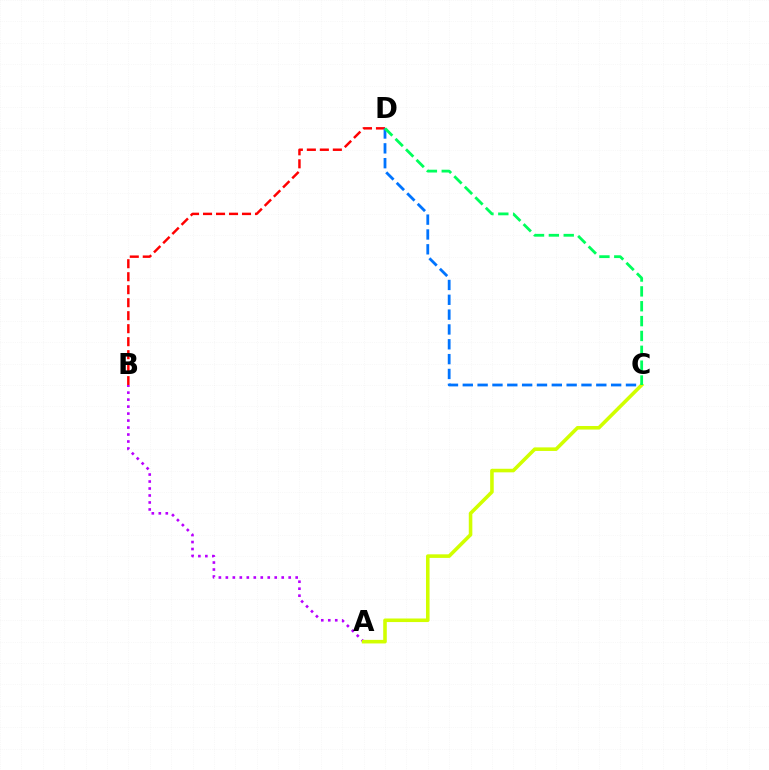{('B', 'D'): [{'color': '#ff0000', 'line_style': 'dashed', 'thickness': 1.77}], ('A', 'B'): [{'color': '#b900ff', 'line_style': 'dotted', 'thickness': 1.9}], ('C', 'D'): [{'color': '#0074ff', 'line_style': 'dashed', 'thickness': 2.02}, {'color': '#00ff5c', 'line_style': 'dashed', 'thickness': 2.02}], ('A', 'C'): [{'color': '#d1ff00', 'line_style': 'solid', 'thickness': 2.57}]}